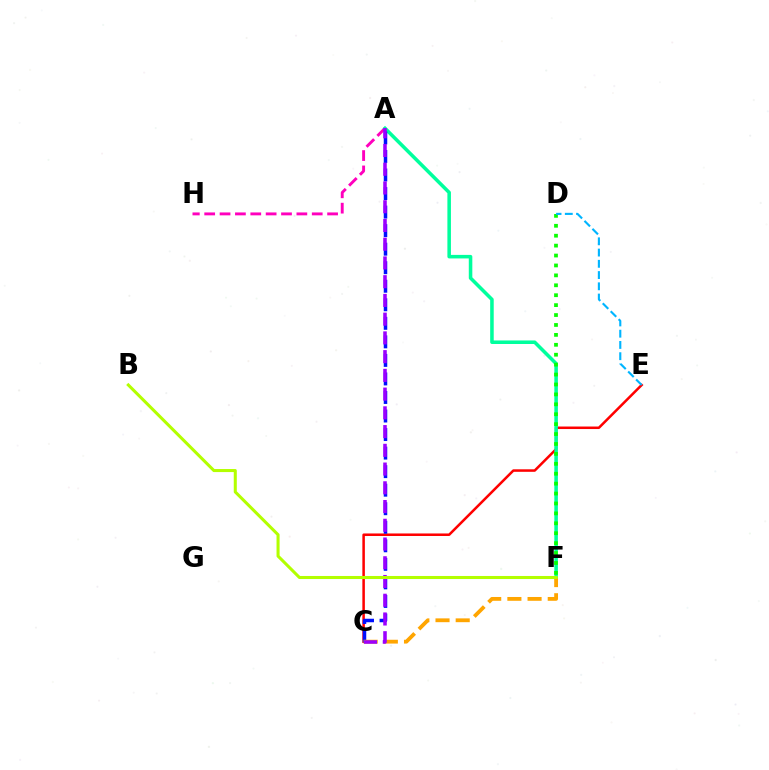{('C', 'E'): [{'color': '#ff0000', 'line_style': 'solid', 'thickness': 1.81}], ('A', 'H'): [{'color': '#ff00bd', 'line_style': 'dashed', 'thickness': 2.09}], ('A', 'F'): [{'color': '#00ff9d', 'line_style': 'solid', 'thickness': 2.55}], ('D', 'F'): [{'color': '#08ff00', 'line_style': 'dotted', 'thickness': 2.69}], ('A', 'C'): [{'color': '#0010ff', 'line_style': 'dashed', 'thickness': 2.52}, {'color': '#9b00ff', 'line_style': 'dashed', 'thickness': 2.55}], ('D', 'E'): [{'color': '#00b5ff', 'line_style': 'dashed', 'thickness': 1.53}], ('C', 'F'): [{'color': '#ffa500', 'line_style': 'dashed', 'thickness': 2.74}], ('B', 'F'): [{'color': '#b3ff00', 'line_style': 'solid', 'thickness': 2.19}]}